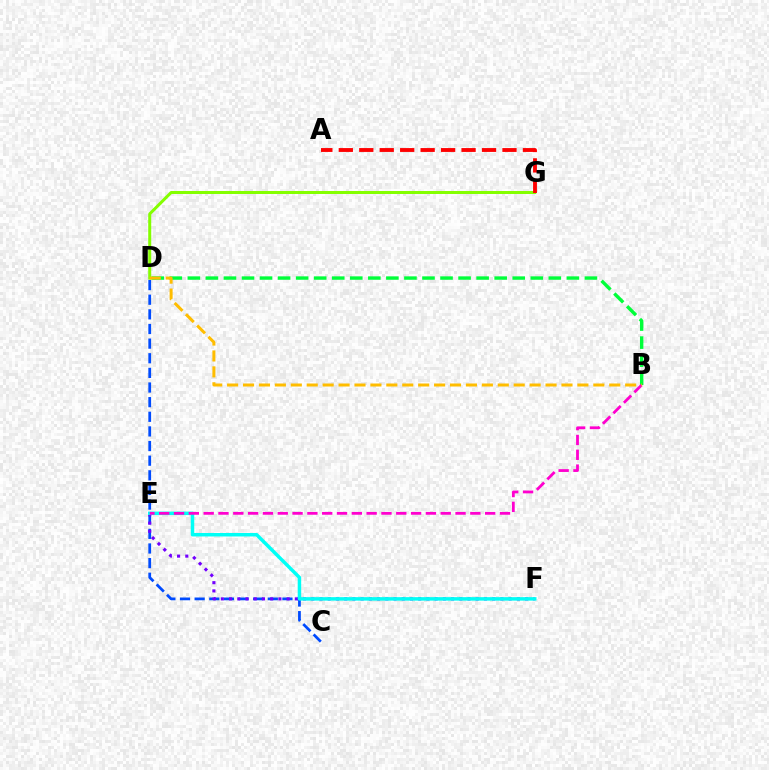{('C', 'D'): [{'color': '#004bff', 'line_style': 'dashed', 'thickness': 1.99}], ('E', 'F'): [{'color': '#7200ff', 'line_style': 'dotted', 'thickness': 2.23}, {'color': '#00fff6', 'line_style': 'solid', 'thickness': 2.5}], ('B', 'D'): [{'color': '#00ff39', 'line_style': 'dashed', 'thickness': 2.45}, {'color': '#ffbd00', 'line_style': 'dashed', 'thickness': 2.16}], ('D', 'G'): [{'color': '#84ff00', 'line_style': 'solid', 'thickness': 2.16}], ('B', 'E'): [{'color': '#ff00cf', 'line_style': 'dashed', 'thickness': 2.01}], ('A', 'G'): [{'color': '#ff0000', 'line_style': 'dashed', 'thickness': 2.78}]}